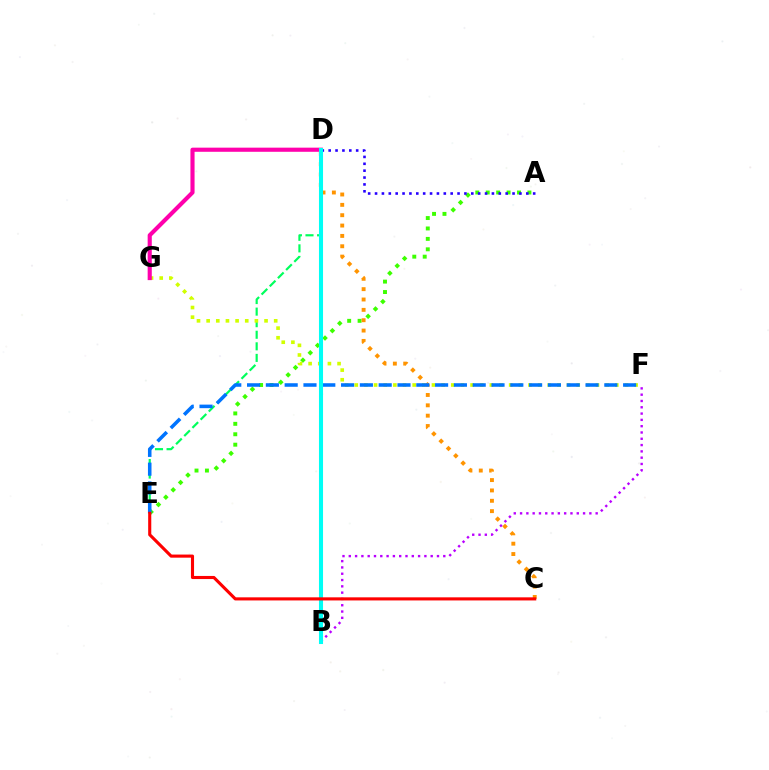{('A', 'E'): [{'color': '#3dff00', 'line_style': 'dotted', 'thickness': 2.83}], ('B', 'F'): [{'color': '#b900ff', 'line_style': 'dotted', 'thickness': 1.71}], ('D', 'E'): [{'color': '#00ff5c', 'line_style': 'dashed', 'thickness': 1.57}], ('A', 'D'): [{'color': '#2500ff', 'line_style': 'dotted', 'thickness': 1.87}], ('F', 'G'): [{'color': '#d1ff00', 'line_style': 'dotted', 'thickness': 2.62}], ('C', 'D'): [{'color': '#ff9400', 'line_style': 'dotted', 'thickness': 2.81}], ('E', 'F'): [{'color': '#0074ff', 'line_style': 'dashed', 'thickness': 2.55}], ('D', 'G'): [{'color': '#ff00ac', 'line_style': 'solid', 'thickness': 2.98}], ('B', 'D'): [{'color': '#00fff6', 'line_style': 'solid', 'thickness': 2.92}], ('C', 'E'): [{'color': '#ff0000', 'line_style': 'solid', 'thickness': 2.23}]}